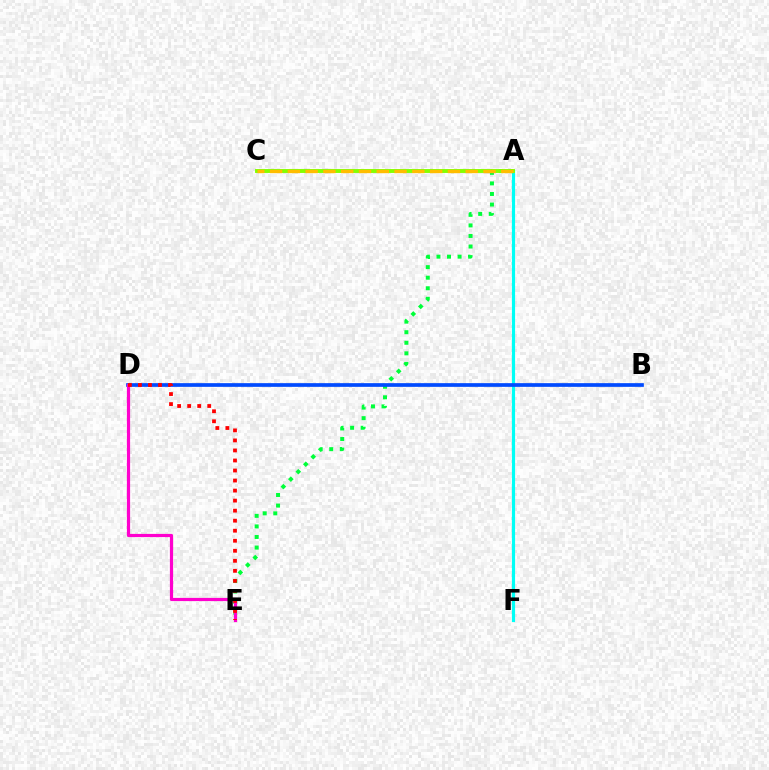{('A', 'F'): [{'color': '#00fff6', 'line_style': 'solid', 'thickness': 2.28}], ('A', 'E'): [{'color': '#00ff39', 'line_style': 'dotted', 'thickness': 2.87}], ('B', 'D'): [{'color': '#7200ff', 'line_style': 'solid', 'thickness': 1.51}, {'color': '#004bff', 'line_style': 'solid', 'thickness': 2.65}], ('A', 'C'): [{'color': '#84ff00', 'line_style': 'solid', 'thickness': 2.81}, {'color': '#ffbd00', 'line_style': 'dashed', 'thickness': 2.42}], ('D', 'E'): [{'color': '#ff00cf', 'line_style': 'solid', 'thickness': 2.3}, {'color': '#ff0000', 'line_style': 'dotted', 'thickness': 2.73}]}